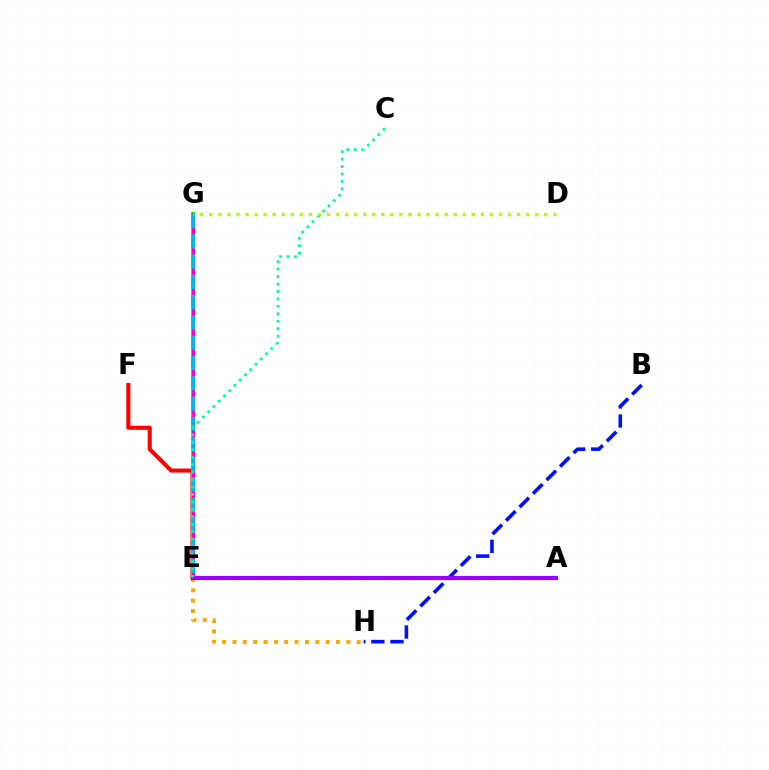{('B', 'H'): [{'color': '#0010ff', 'line_style': 'dashed', 'thickness': 2.59}], ('E', 'H'): [{'color': '#ffa500', 'line_style': 'dotted', 'thickness': 2.81}], ('E', 'F'): [{'color': '#ff0000', 'line_style': 'solid', 'thickness': 2.93}], ('E', 'G'): [{'color': '#08ff00', 'line_style': 'solid', 'thickness': 2.81}, {'color': '#ff00bd', 'line_style': 'solid', 'thickness': 2.15}, {'color': '#00b5ff', 'line_style': 'dashed', 'thickness': 2.75}], ('A', 'E'): [{'color': '#9b00ff', 'line_style': 'solid', 'thickness': 2.97}], ('C', 'E'): [{'color': '#00ff9d', 'line_style': 'dotted', 'thickness': 2.02}], ('D', 'G'): [{'color': '#b3ff00', 'line_style': 'dotted', 'thickness': 2.46}]}